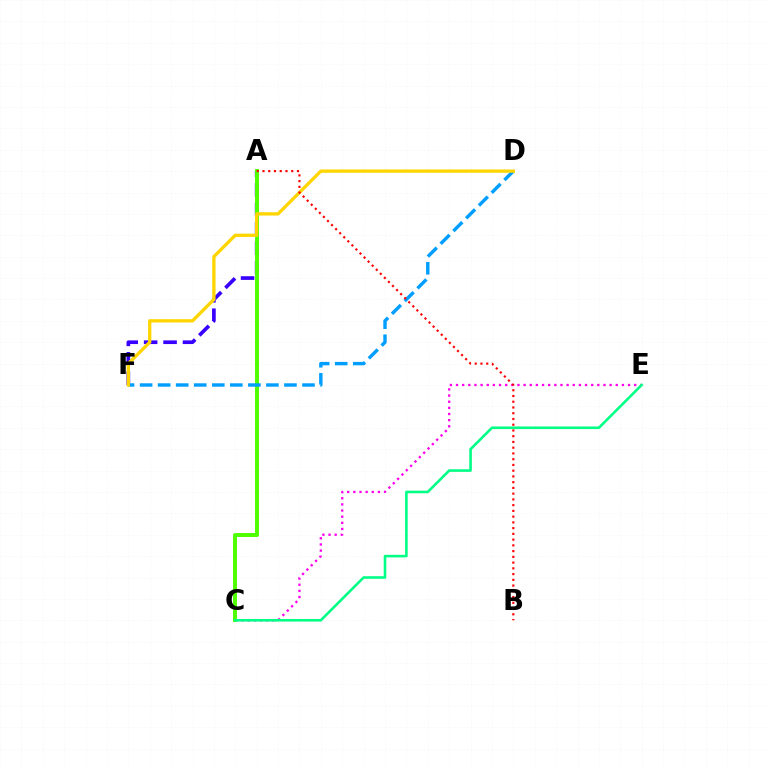{('C', 'E'): [{'color': '#ff00ed', 'line_style': 'dotted', 'thickness': 1.67}, {'color': '#00ff86', 'line_style': 'solid', 'thickness': 1.87}], ('A', 'F'): [{'color': '#3700ff', 'line_style': 'dashed', 'thickness': 2.64}], ('A', 'C'): [{'color': '#4fff00', 'line_style': 'solid', 'thickness': 2.84}], ('D', 'F'): [{'color': '#009eff', 'line_style': 'dashed', 'thickness': 2.45}, {'color': '#ffd500', 'line_style': 'solid', 'thickness': 2.37}], ('A', 'B'): [{'color': '#ff0000', 'line_style': 'dotted', 'thickness': 1.56}]}